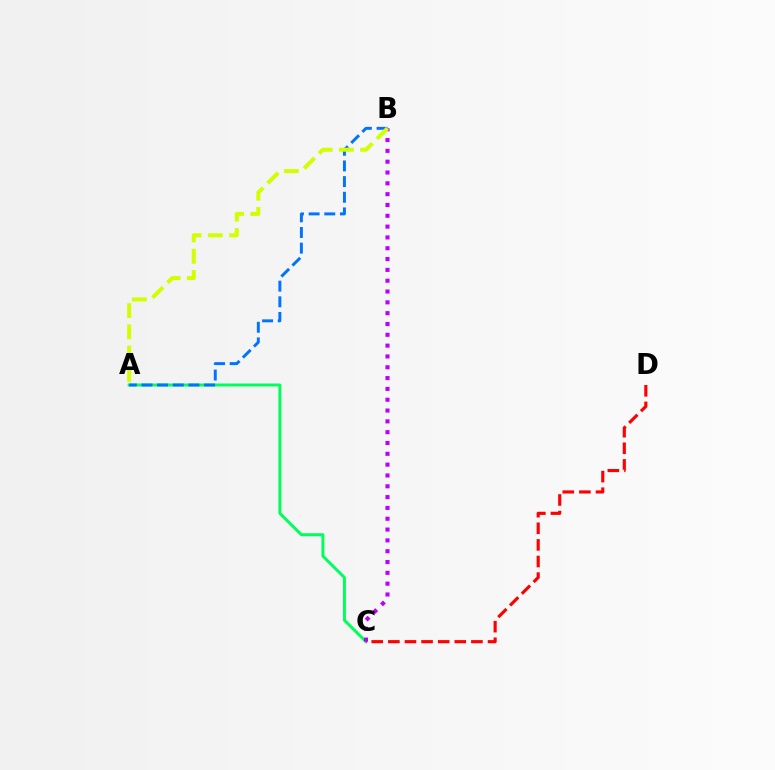{('A', 'C'): [{'color': '#00ff5c', 'line_style': 'solid', 'thickness': 2.14}], ('B', 'C'): [{'color': '#b900ff', 'line_style': 'dotted', 'thickness': 2.94}], ('C', 'D'): [{'color': '#ff0000', 'line_style': 'dashed', 'thickness': 2.26}], ('A', 'B'): [{'color': '#0074ff', 'line_style': 'dashed', 'thickness': 2.13}, {'color': '#d1ff00', 'line_style': 'dashed', 'thickness': 2.89}]}